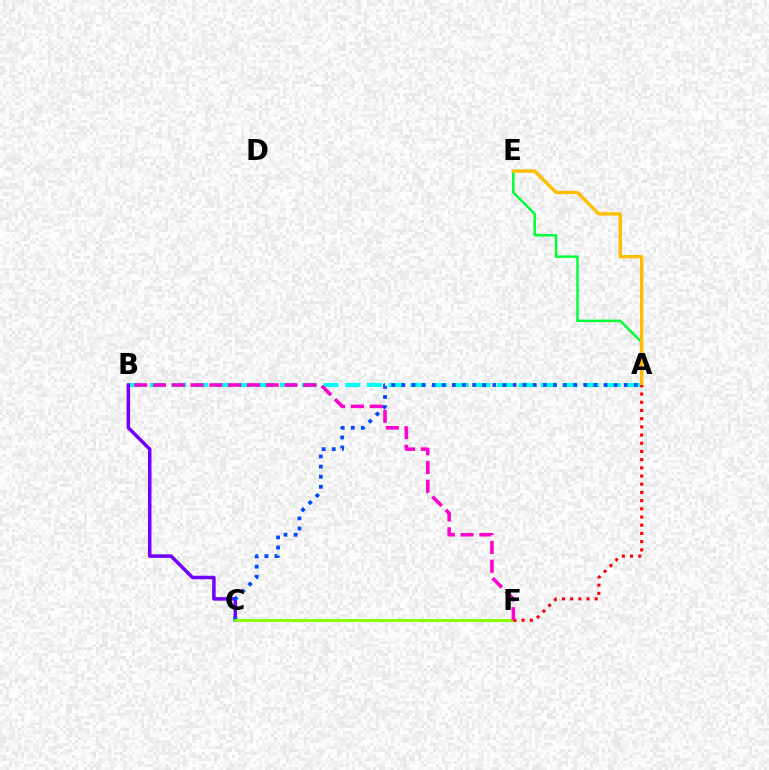{('A', 'B'): [{'color': '#00fff6', 'line_style': 'dashed', 'thickness': 2.95}], ('B', 'C'): [{'color': '#7200ff', 'line_style': 'solid', 'thickness': 2.52}], ('A', 'E'): [{'color': '#00ff39', 'line_style': 'solid', 'thickness': 1.79}, {'color': '#ffbd00', 'line_style': 'solid', 'thickness': 2.4}], ('A', 'C'): [{'color': '#004bff', 'line_style': 'dotted', 'thickness': 2.75}], ('C', 'F'): [{'color': '#84ff00', 'line_style': 'solid', 'thickness': 2.03}], ('A', 'F'): [{'color': '#ff0000', 'line_style': 'dotted', 'thickness': 2.23}], ('B', 'F'): [{'color': '#ff00cf', 'line_style': 'dashed', 'thickness': 2.55}]}